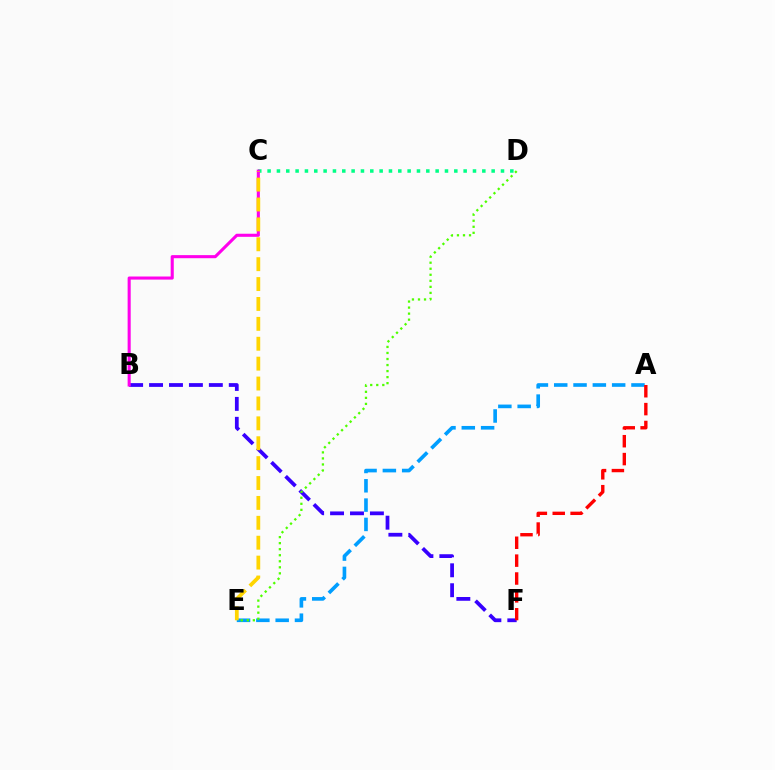{('C', 'D'): [{'color': '#00ff86', 'line_style': 'dotted', 'thickness': 2.54}], ('B', 'F'): [{'color': '#3700ff', 'line_style': 'dashed', 'thickness': 2.71}], ('B', 'C'): [{'color': '#ff00ed', 'line_style': 'solid', 'thickness': 2.22}], ('A', 'E'): [{'color': '#009eff', 'line_style': 'dashed', 'thickness': 2.62}], ('C', 'E'): [{'color': '#ffd500', 'line_style': 'dashed', 'thickness': 2.7}], ('A', 'F'): [{'color': '#ff0000', 'line_style': 'dashed', 'thickness': 2.43}], ('D', 'E'): [{'color': '#4fff00', 'line_style': 'dotted', 'thickness': 1.64}]}